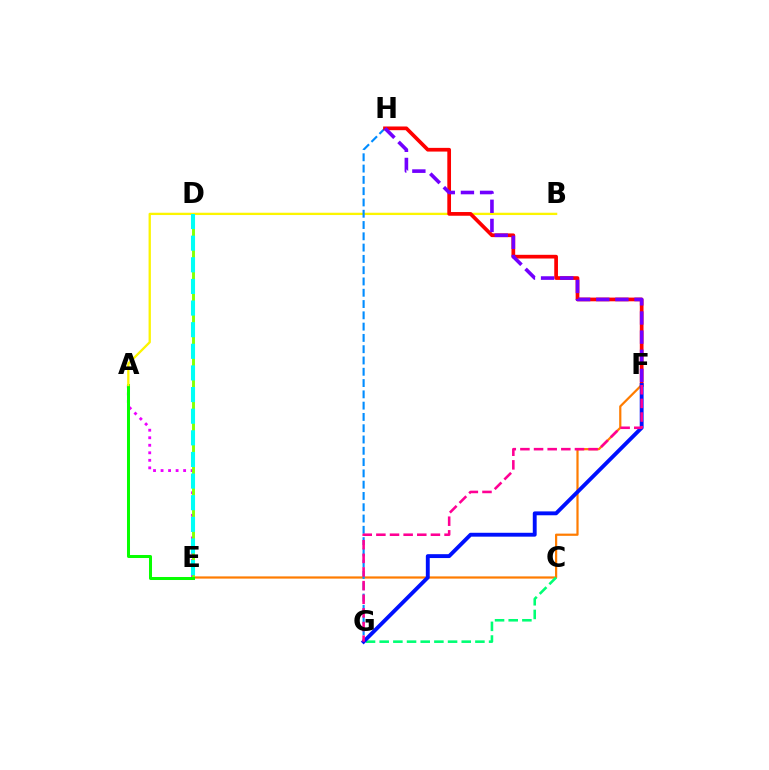{('E', 'F'): [{'color': '#ff7c00', 'line_style': 'solid', 'thickness': 1.59}], ('A', 'E'): [{'color': '#ee00ff', 'line_style': 'dotted', 'thickness': 2.04}, {'color': '#08ff00', 'line_style': 'solid', 'thickness': 2.17}], ('D', 'E'): [{'color': '#84ff00', 'line_style': 'solid', 'thickness': 2.1}, {'color': '#00fff6', 'line_style': 'dashed', 'thickness': 2.94}], ('A', 'B'): [{'color': '#fcf500', 'line_style': 'solid', 'thickness': 1.66}], ('G', 'H'): [{'color': '#008cff', 'line_style': 'dashed', 'thickness': 1.53}], ('C', 'G'): [{'color': '#00ff74', 'line_style': 'dashed', 'thickness': 1.86}], ('F', 'H'): [{'color': '#ff0000', 'line_style': 'solid', 'thickness': 2.67}, {'color': '#7200ff', 'line_style': 'dashed', 'thickness': 2.6}], ('F', 'G'): [{'color': '#0010ff', 'line_style': 'solid', 'thickness': 2.79}, {'color': '#ff0094', 'line_style': 'dashed', 'thickness': 1.85}]}